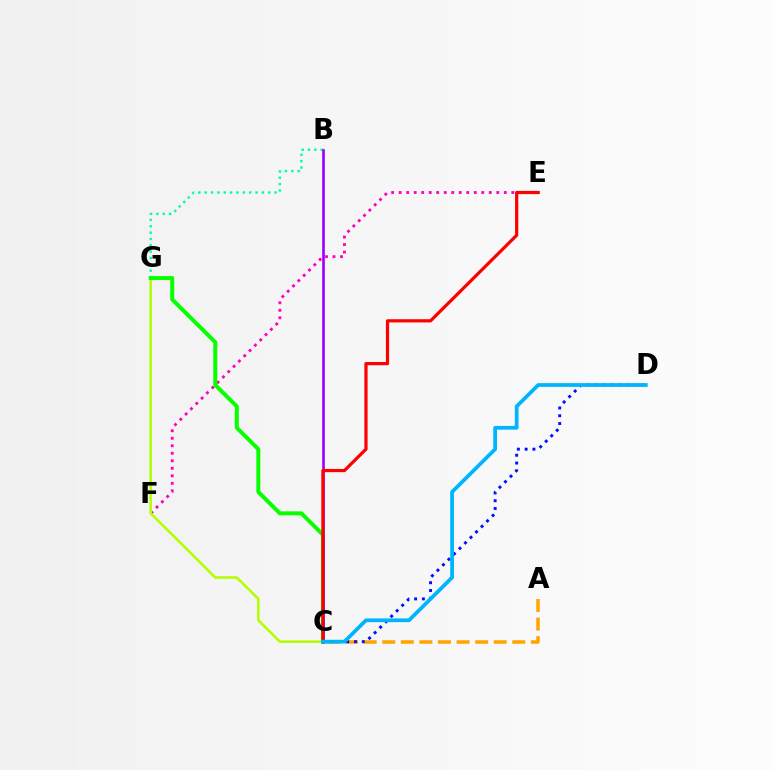{('E', 'F'): [{'color': '#ff00bd', 'line_style': 'dotted', 'thickness': 2.04}], ('A', 'C'): [{'color': '#ffa500', 'line_style': 'dashed', 'thickness': 2.52}], ('C', 'D'): [{'color': '#0010ff', 'line_style': 'dotted', 'thickness': 2.11}, {'color': '#00b5ff', 'line_style': 'solid', 'thickness': 2.7}], ('B', 'G'): [{'color': '#00ff9d', 'line_style': 'dotted', 'thickness': 1.73}], ('C', 'G'): [{'color': '#b3ff00', 'line_style': 'solid', 'thickness': 1.84}, {'color': '#08ff00', 'line_style': 'solid', 'thickness': 2.86}], ('B', 'C'): [{'color': '#9b00ff', 'line_style': 'solid', 'thickness': 1.9}], ('C', 'E'): [{'color': '#ff0000', 'line_style': 'solid', 'thickness': 2.31}]}